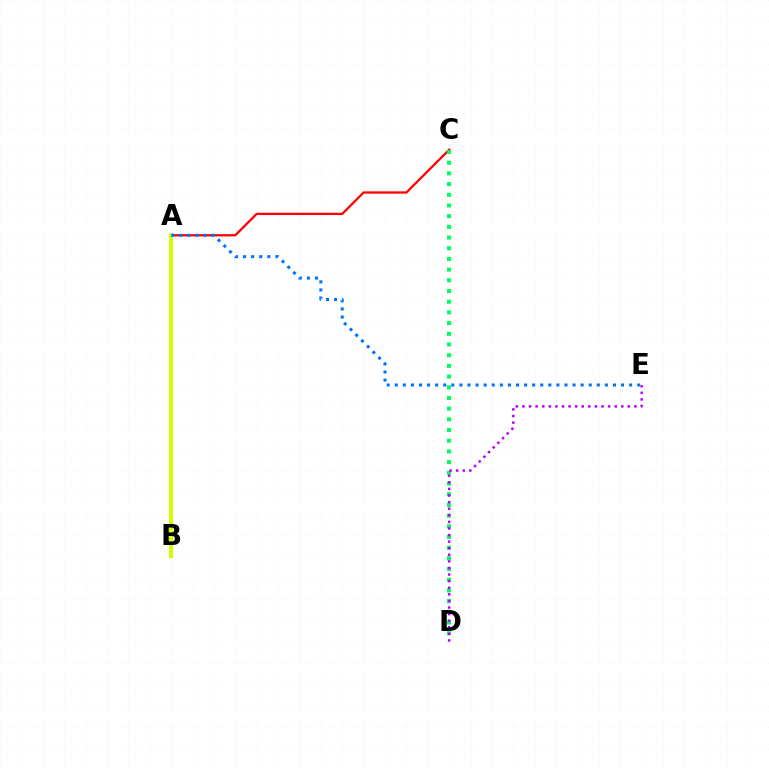{('A', 'C'): [{'color': '#ff0000', 'line_style': 'solid', 'thickness': 1.64}], ('C', 'D'): [{'color': '#00ff5c', 'line_style': 'dotted', 'thickness': 2.91}], ('A', 'B'): [{'color': '#d1ff00', 'line_style': 'solid', 'thickness': 2.83}], ('D', 'E'): [{'color': '#b900ff', 'line_style': 'dotted', 'thickness': 1.79}], ('A', 'E'): [{'color': '#0074ff', 'line_style': 'dotted', 'thickness': 2.2}]}